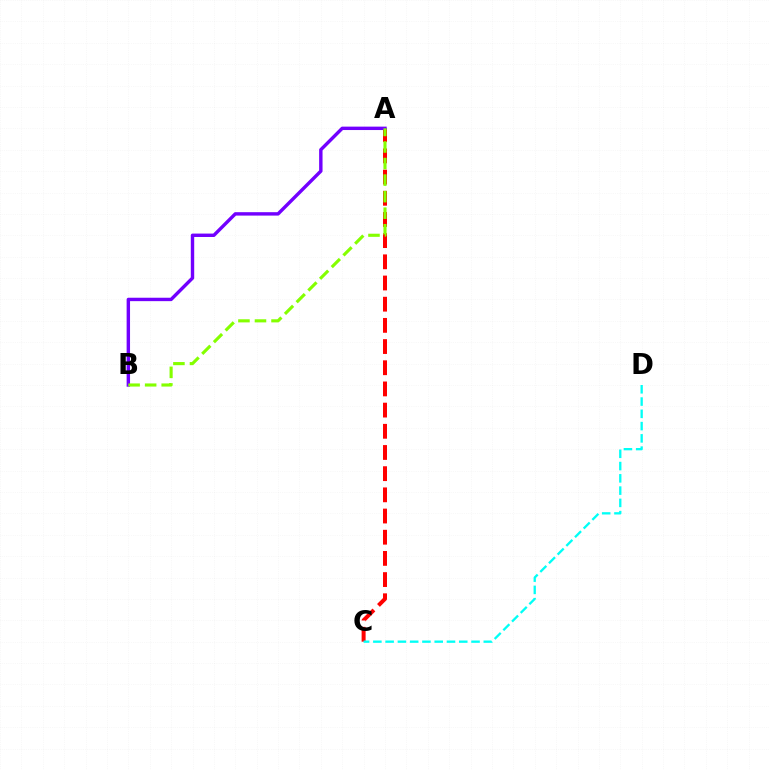{('A', 'C'): [{'color': '#ff0000', 'line_style': 'dashed', 'thickness': 2.88}], ('A', 'B'): [{'color': '#7200ff', 'line_style': 'solid', 'thickness': 2.45}, {'color': '#84ff00', 'line_style': 'dashed', 'thickness': 2.25}], ('C', 'D'): [{'color': '#00fff6', 'line_style': 'dashed', 'thickness': 1.67}]}